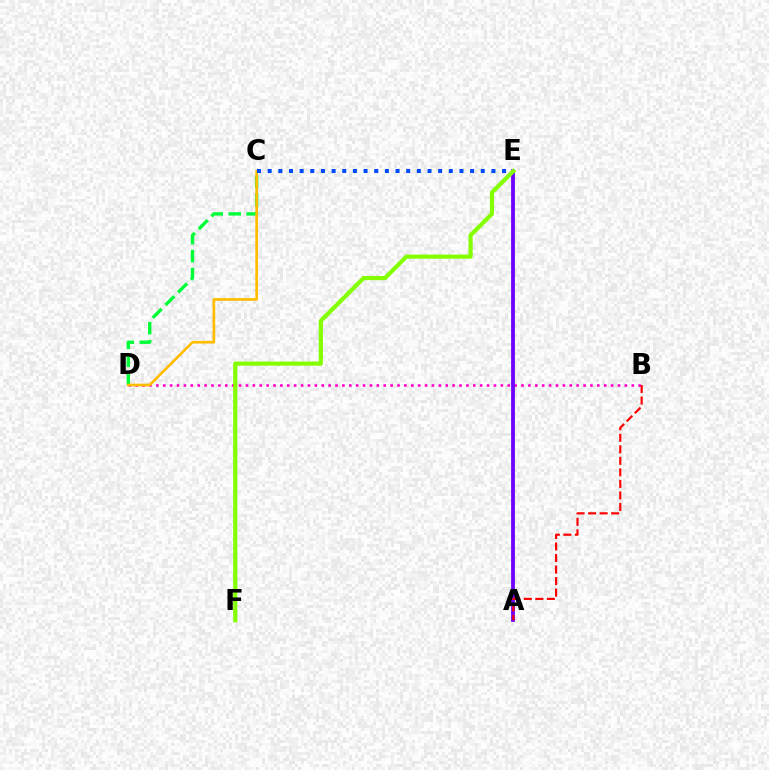{('A', 'E'): [{'color': '#00fff6', 'line_style': 'dashed', 'thickness': 1.82}, {'color': '#7200ff', 'line_style': 'solid', 'thickness': 2.72}], ('B', 'D'): [{'color': '#ff00cf', 'line_style': 'dotted', 'thickness': 1.87}], ('C', 'D'): [{'color': '#00ff39', 'line_style': 'dashed', 'thickness': 2.44}, {'color': '#ffbd00', 'line_style': 'solid', 'thickness': 1.94}], ('C', 'E'): [{'color': '#004bff', 'line_style': 'dotted', 'thickness': 2.9}], ('A', 'B'): [{'color': '#ff0000', 'line_style': 'dashed', 'thickness': 1.57}], ('E', 'F'): [{'color': '#84ff00', 'line_style': 'solid', 'thickness': 3.0}]}